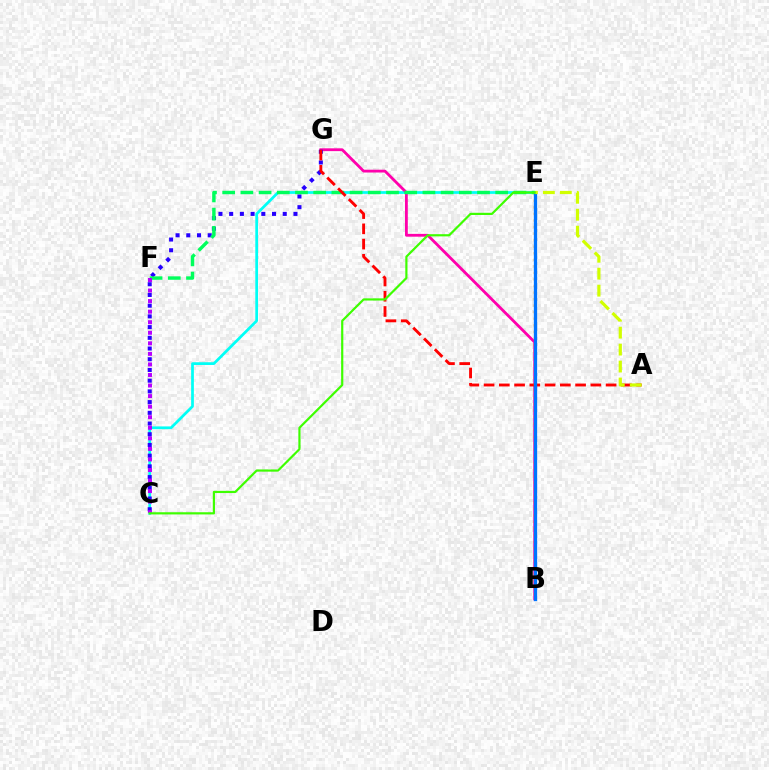{('C', 'E'): [{'color': '#00fff6', 'line_style': 'solid', 'thickness': 1.97}, {'color': '#3dff00', 'line_style': 'solid', 'thickness': 1.58}], ('B', 'G'): [{'color': '#ff00ac', 'line_style': 'solid', 'thickness': 2.02}], ('C', 'G'): [{'color': '#2500ff', 'line_style': 'dotted', 'thickness': 2.91}], ('E', 'F'): [{'color': '#00ff5c', 'line_style': 'dashed', 'thickness': 2.47}], ('A', 'G'): [{'color': '#ff0000', 'line_style': 'dashed', 'thickness': 2.07}], ('C', 'F'): [{'color': '#b900ff', 'line_style': 'dotted', 'thickness': 2.87}], ('B', 'E'): [{'color': '#ff9400', 'line_style': 'dotted', 'thickness': 1.78}, {'color': '#0074ff', 'line_style': 'solid', 'thickness': 2.37}], ('A', 'E'): [{'color': '#d1ff00', 'line_style': 'dashed', 'thickness': 2.3}]}